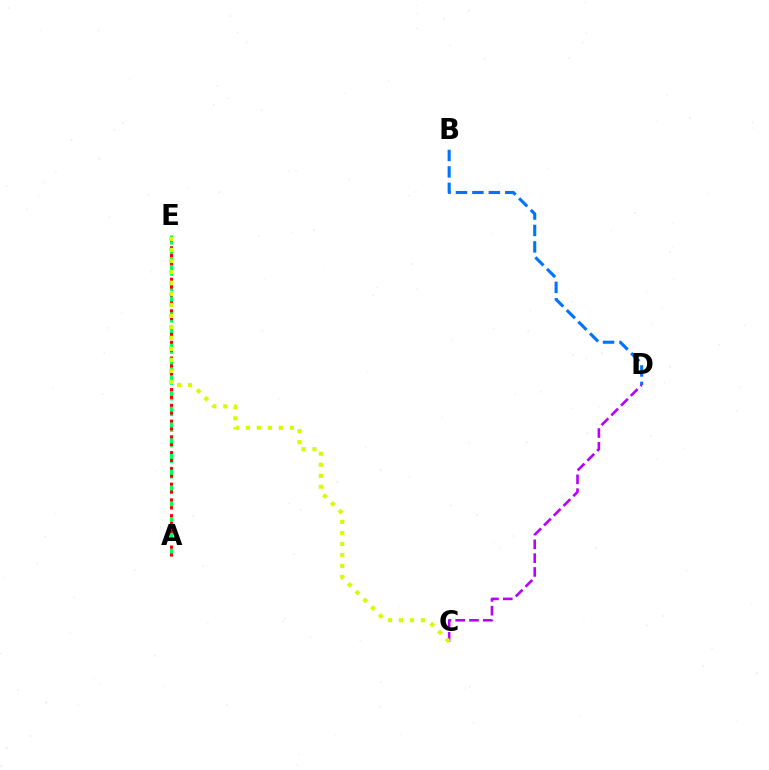{('A', 'E'): [{'color': '#00ff5c', 'line_style': 'dashed', 'thickness': 2.12}, {'color': '#ff0000', 'line_style': 'dotted', 'thickness': 2.14}], ('B', 'D'): [{'color': '#0074ff', 'line_style': 'dashed', 'thickness': 2.23}], ('C', 'D'): [{'color': '#b900ff', 'line_style': 'dashed', 'thickness': 1.87}], ('C', 'E'): [{'color': '#d1ff00', 'line_style': 'dotted', 'thickness': 2.99}]}